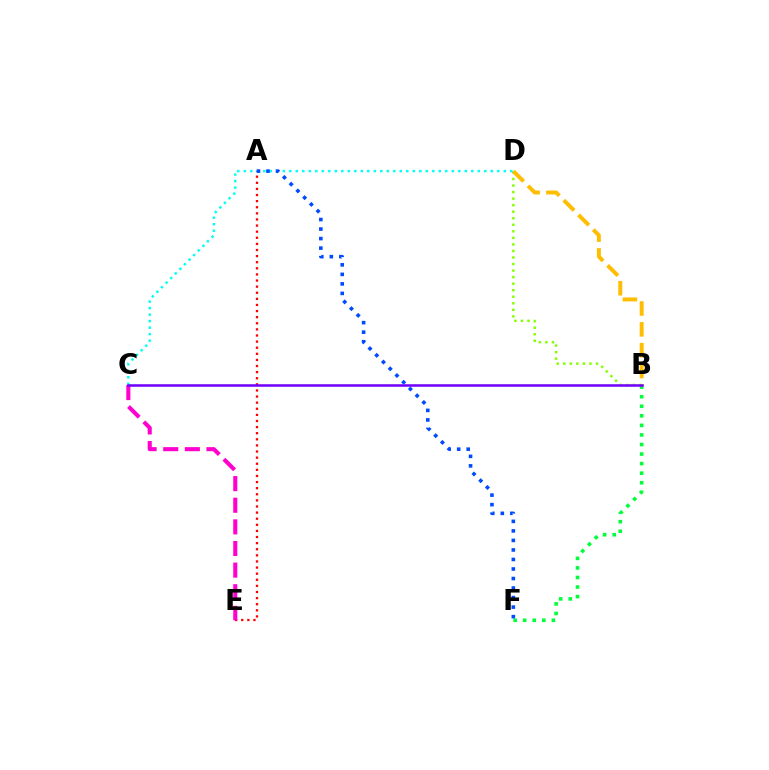{('A', 'E'): [{'color': '#ff0000', 'line_style': 'dotted', 'thickness': 1.66}], ('B', 'F'): [{'color': '#00ff39', 'line_style': 'dotted', 'thickness': 2.6}], ('B', 'D'): [{'color': '#84ff00', 'line_style': 'dotted', 'thickness': 1.78}, {'color': '#ffbd00', 'line_style': 'dashed', 'thickness': 2.83}], ('C', 'E'): [{'color': '#ff00cf', 'line_style': 'dashed', 'thickness': 2.94}], ('C', 'D'): [{'color': '#00fff6', 'line_style': 'dotted', 'thickness': 1.77}], ('A', 'F'): [{'color': '#004bff', 'line_style': 'dotted', 'thickness': 2.59}], ('B', 'C'): [{'color': '#7200ff', 'line_style': 'solid', 'thickness': 1.84}]}